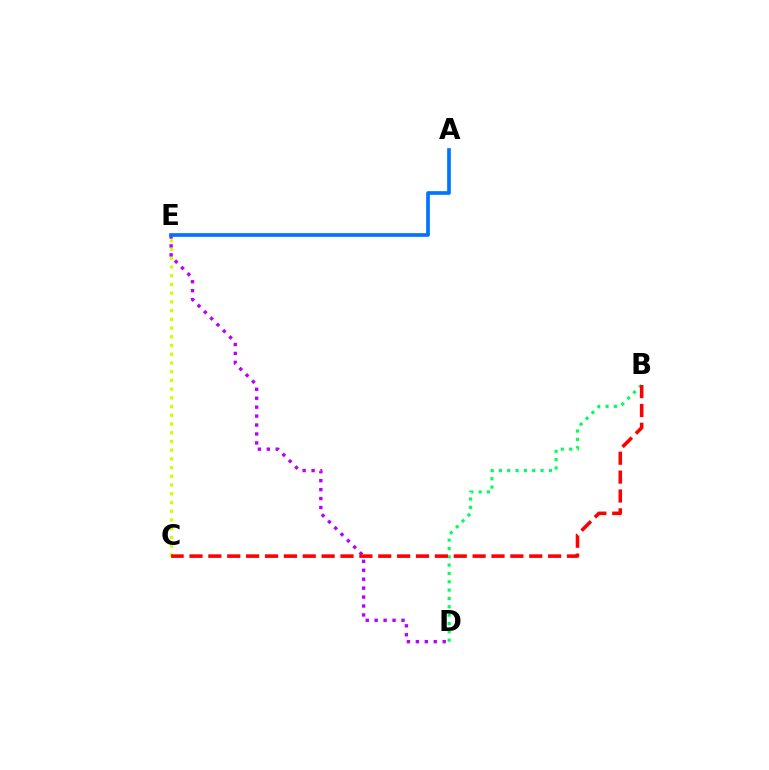{('C', 'E'): [{'color': '#d1ff00', 'line_style': 'dotted', 'thickness': 2.37}], ('D', 'E'): [{'color': '#b900ff', 'line_style': 'dotted', 'thickness': 2.43}], ('B', 'D'): [{'color': '#00ff5c', 'line_style': 'dotted', 'thickness': 2.26}], ('A', 'E'): [{'color': '#0074ff', 'line_style': 'solid', 'thickness': 2.65}], ('B', 'C'): [{'color': '#ff0000', 'line_style': 'dashed', 'thickness': 2.56}]}